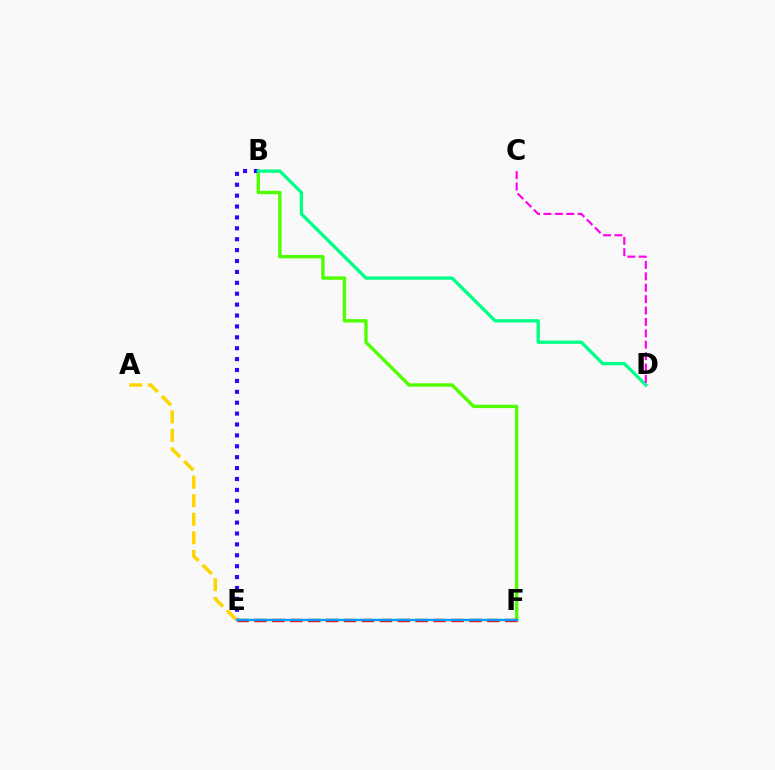{('B', 'F'): [{'color': '#4fff00', 'line_style': 'solid', 'thickness': 2.44}], ('E', 'F'): [{'color': '#ff0000', 'line_style': 'dashed', 'thickness': 2.43}, {'color': '#009eff', 'line_style': 'solid', 'thickness': 1.7}], ('B', 'E'): [{'color': '#3700ff', 'line_style': 'dotted', 'thickness': 2.96}], ('B', 'D'): [{'color': '#00ff86', 'line_style': 'solid', 'thickness': 2.38}], ('C', 'D'): [{'color': '#ff00ed', 'line_style': 'dashed', 'thickness': 1.55}], ('A', 'E'): [{'color': '#ffd500', 'line_style': 'dashed', 'thickness': 2.52}]}